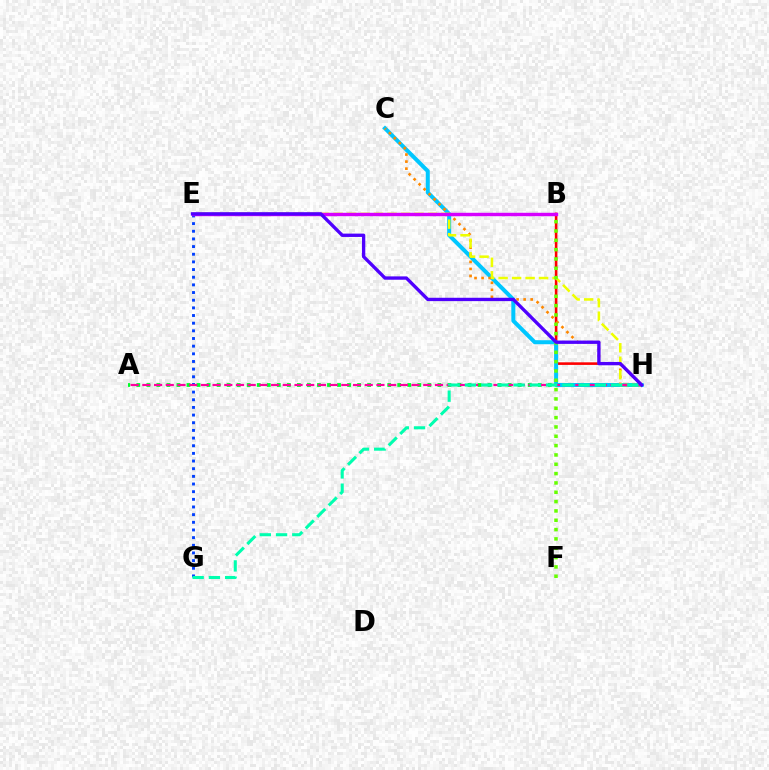{('A', 'H'): [{'color': '#00ff27', 'line_style': 'dotted', 'thickness': 2.73}, {'color': '#ff00a0', 'line_style': 'dashed', 'thickness': 1.59}], ('B', 'H'): [{'color': '#ff0000', 'line_style': 'solid', 'thickness': 1.87}], ('E', 'G'): [{'color': '#003fff', 'line_style': 'dotted', 'thickness': 2.08}], ('C', 'H'): [{'color': '#00c7ff', 'line_style': 'solid', 'thickness': 2.88}, {'color': '#ff8800', 'line_style': 'dotted', 'thickness': 1.91}], ('E', 'H'): [{'color': '#eeff00', 'line_style': 'dashed', 'thickness': 1.83}, {'color': '#4f00ff', 'line_style': 'solid', 'thickness': 2.41}], ('G', 'H'): [{'color': '#00ffaf', 'line_style': 'dashed', 'thickness': 2.21}], ('B', 'F'): [{'color': '#66ff00', 'line_style': 'dotted', 'thickness': 2.54}], ('B', 'E'): [{'color': '#d600ff', 'line_style': 'solid', 'thickness': 2.46}]}